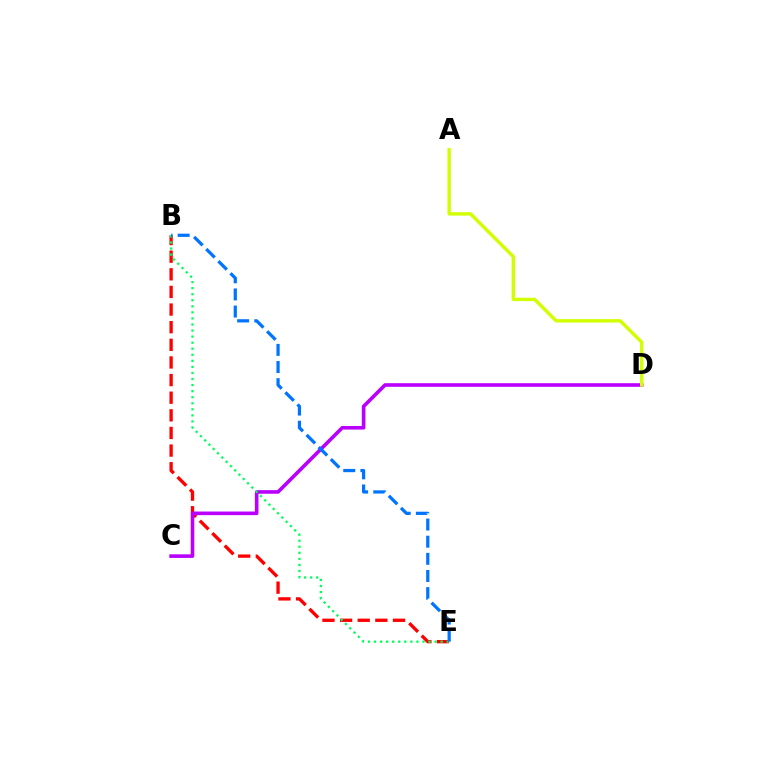{('B', 'E'): [{'color': '#ff0000', 'line_style': 'dashed', 'thickness': 2.39}, {'color': '#00ff5c', 'line_style': 'dotted', 'thickness': 1.65}, {'color': '#0074ff', 'line_style': 'dashed', 'thickness': 2.33}], ('C', 'D'): [{'color': '#b900ff', 'line_style': 'solid', 'thickness': 2.6}], ('A', 'D'): [{'color': '#d1ff00', 'line_style': 'solid', 'thickness': 2.45}]}